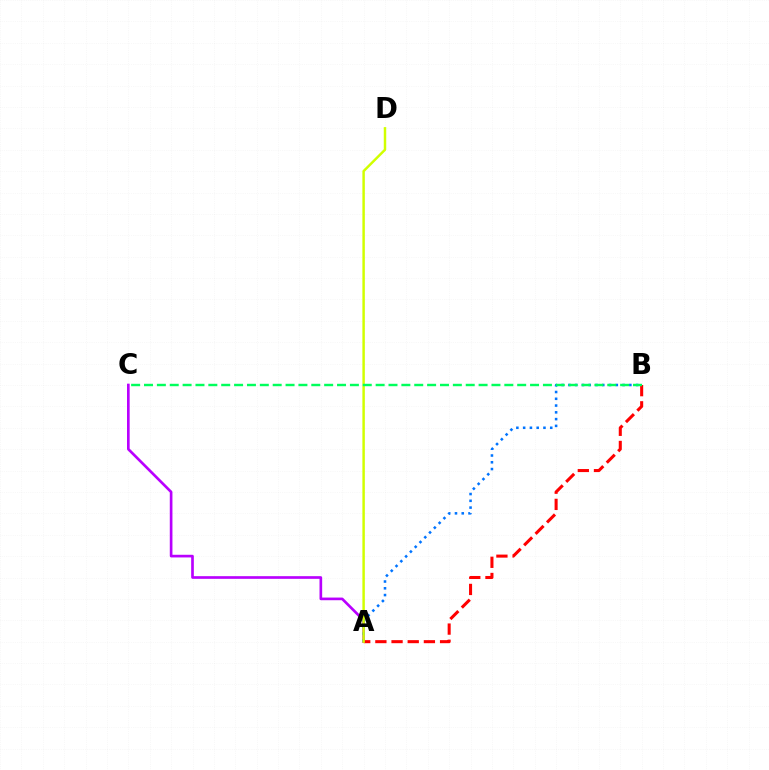{('A', 'C'): [{'color': '#b900ff', 'line_style': 'solid', 'thickness': 1.92}], ('A', 'B'): [{'color': '#0074ff', 'line_style': 'dotted', 'thickness': 1.84}, {'color': '#ff0000', 'line_style': 'dashed', 'thickness': 2.2}], ('A', 'D'): [{'color': '#d1ff00', 'line_style': 'solid', 'thickness': 1.77}], ('B', 'C'): [{'color': '#00ff5c', 'line_style': 'dashed', 'thickness': 1.75}]}